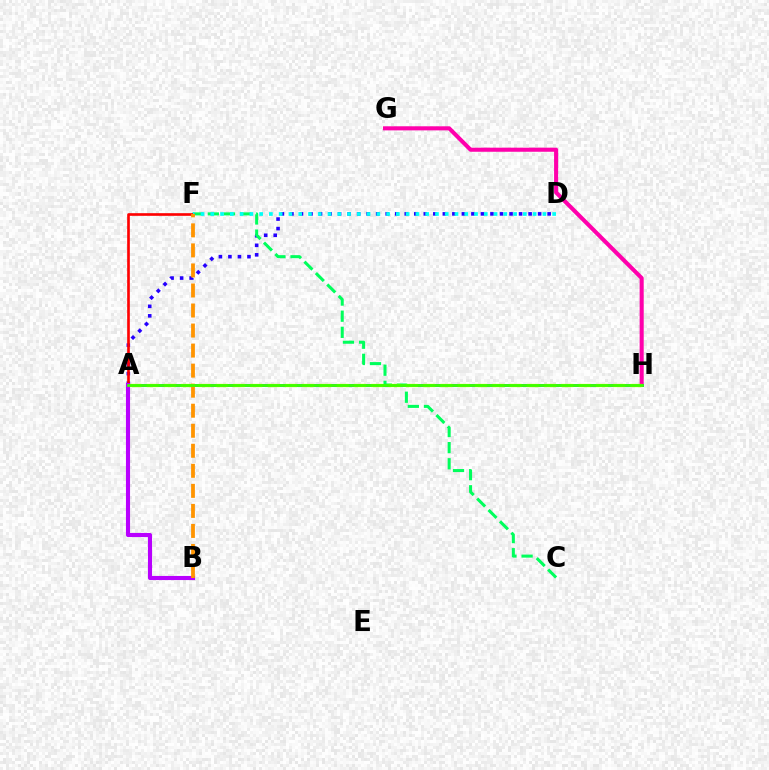{('G', 'H'): [{'color': '#ff00ac', 'line_style': 'solid', 'thickness': 2.94}], ('A', 'H'): [{'color': '#0074ff', 'line_style': 'solid', 'thickness': 2.1}, {'color': '#d1ff00', 'line_style': 'dashed', 'thickness': 2.35}, {'color': '#3dff00', 'line_style': 'solid', 'thickness': 2.03}], ('A', 'D'): [{'color': '#2500ff', 'line_style': 'dotted', 'thickness': 2.59}], ('C', 'F'): [{'color': '#00ff5c', 'line_style': 'dashed', 'thickness': 2.19}], ('A', 'F'): [{'color': '#ff0000', 'line_style': 'solid', 'thickness': 1.91}], ('D', 'F'): [{'color': '#00fff6', 'line_style': 'dotted', 'thickness': 2.65}], ('A', 'B'): [{'color': '#b900ff', 'line_style': 'solid', 'thickness': 2.95}], ('B', 'F'): [{'color': '#ff9400', 'line_style': 'dashed', 'thickness': 2.72}]}